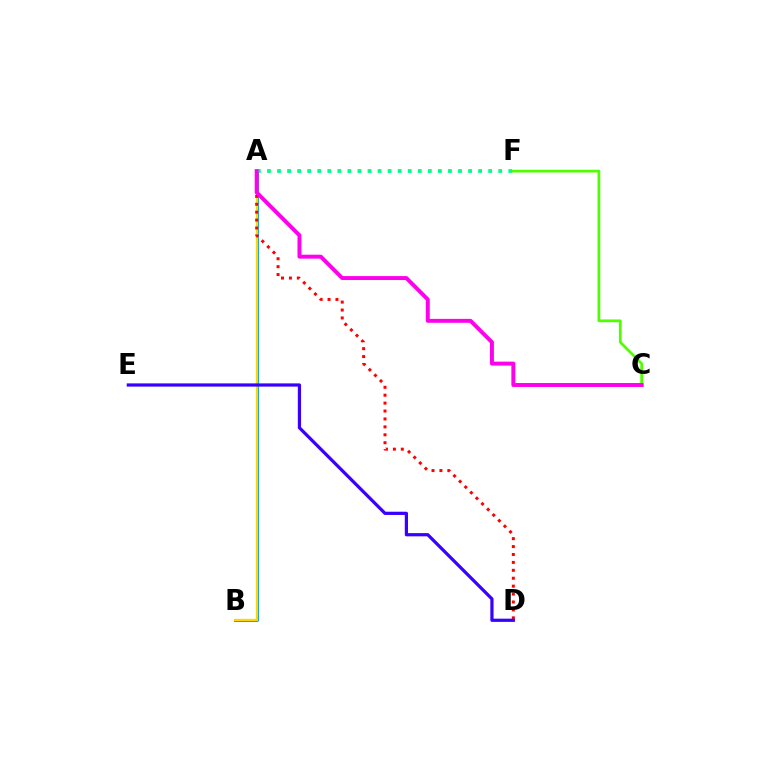{('A', 'B'): [{'color': '#009eff', 'line_style': 'solid', 'thickness': 2.15}, {'color': '#ffd500', 'line_style': 'solid', 'thickness': 1.65}], ('A', 'D'): [{'color': '#ff0000', 'line_style': 'dotted', 'thickness': 2.15}], ('A', 'F'): [{'color': '#00ff86', 'line_style': 'dotted', 'thickness': 2.73}], ('C', 'F'): [{'color': '#4fff00', 'line_style': 'solid', 'thickness': 1.98}], ('D', 'E'): [{'color': '#3700ff', 'line_style': 'solid', 'thickness': 2.32}], ('A', 'C'): [{'color': '#ff00ed', 'line_style': 'solid', 'thickness': 2.84}]}